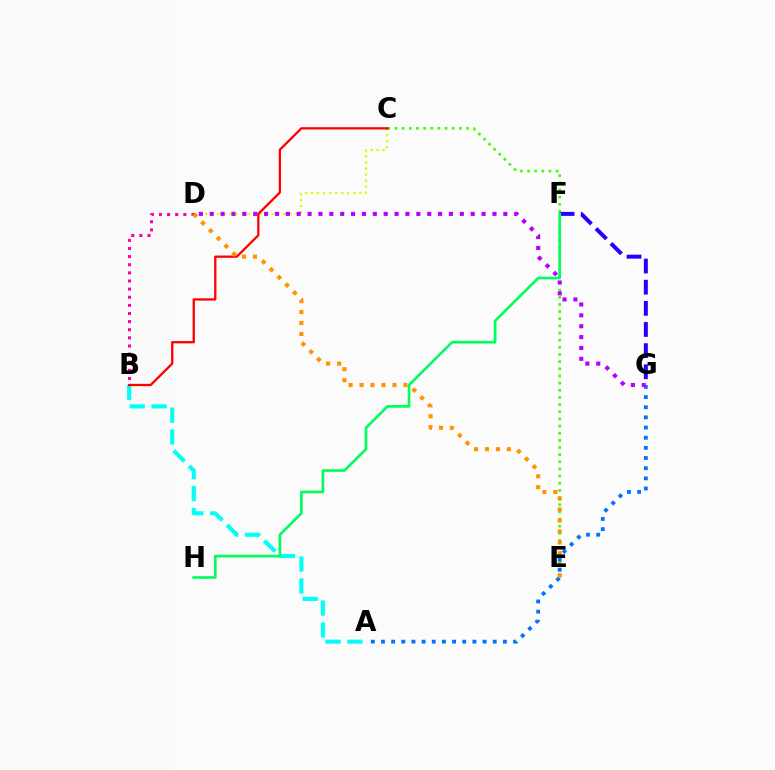{('C', 'D'): [{'color': '#d1ff00', 'line_style': 'dotted', 'thickness': 1.64}], ('A', 'B'): [{'color': '#00fff6', 'line_style': 'dashed', 'thickness': 2.97}], ('C', 'E'): [{'color': '#3dff00', 'line_style': 'dotted', 'thickness': 1.94}], ('F', 'G'): [{'color': '#2500ff', 'line_style': 'dashed', 'thickness': 2.87}], ('A', 'G'): [{'color': '#0074ff', 'line_style': 'dotted', 'thickness': 2.76}], ('F', 'H'): [{'color': '#00ff5c', 'line_style': 'solid', 'thickness': 1.93}], ('B', 'D'): [{'color': '#ff00ac', 'line_style': 'dotted', 'thickness': 2.21}], ('D', 'G'): [{'color': '#b900ff', 'line_style': 'dotted', 'thickness': 2.95}], ('B', 'C'): [{'color': '#ff0000', 'line_style': 'solid', 'thickness': 1.65}], ('D', 'E'): [{'color': '#ff9400', 'line_style': 'dotted', 'thickness': 2.98}]}